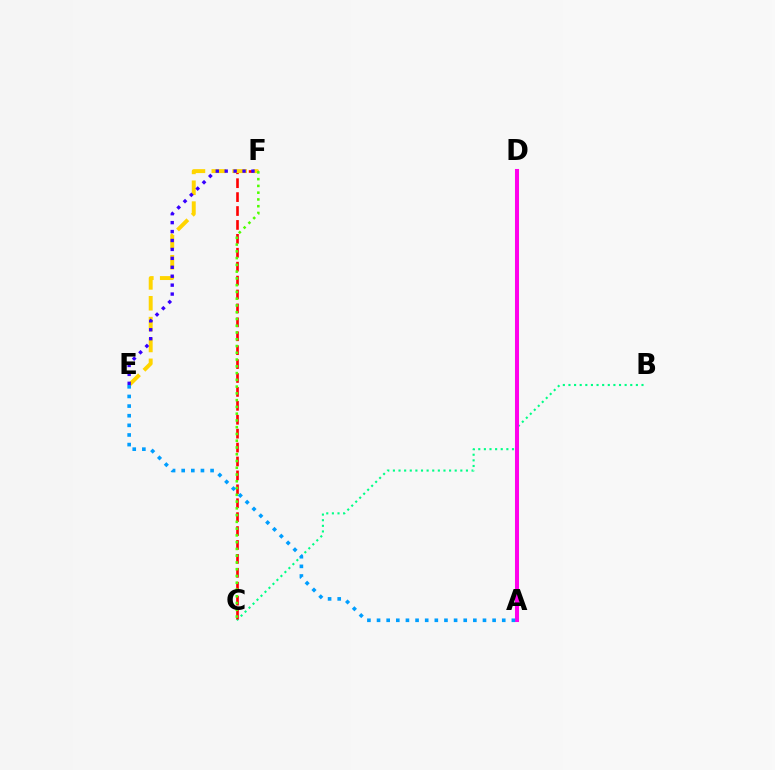{('B', 'C'): [{'color': '#00ff86', 'line_style': 'dotted', 'thickness': 1.53}], ('C', 'F'): [{'color': '#ff0000', 'line_style': 'dashed', 'thickness': 1.89}, {'color': '#4fff00', 'line_style': 'dotted', 'thickness': 1.84}], ('E', 'F'): [{'color': '#ffd500', 'line_style': 'dashed', 'thickness': 2.83}, {'color': '#3700ff', 'line_style': 'dotted', 'thickness': 2.43}], ('A', 'D'): [{'color': '#ff00ed', 'line_style': 'solid', 'thickness': 2.91}], ('A', 'E'): [{'color': '#009eff', 'line_style': 'dotted', 'thickness': 2.62}]}